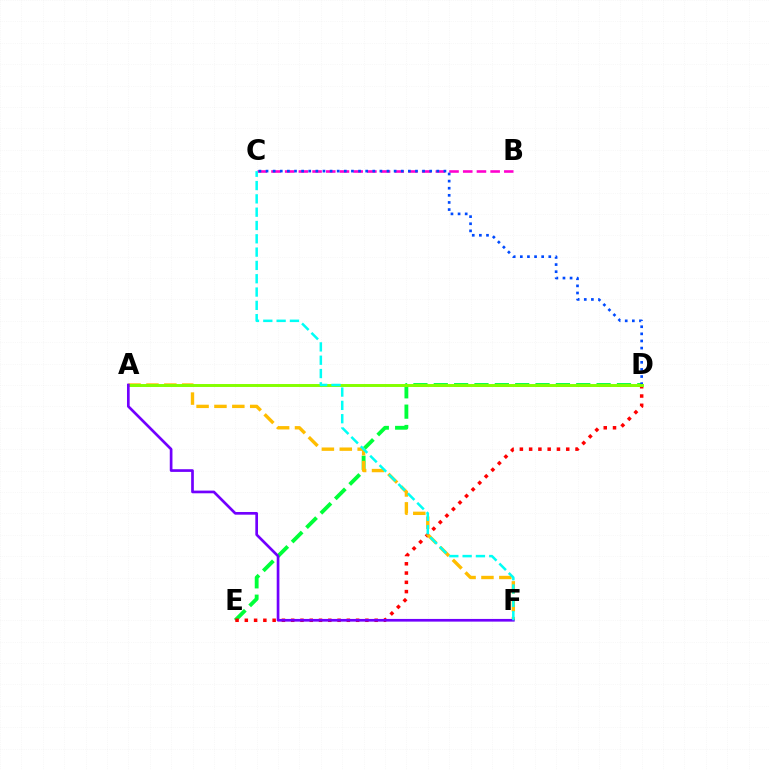{('B', 'C'): [{'color': '#ff00cf', 'line_style': 'dashed', 'thickness': 1.86}], ('D', 'E'): [{'color': '#00ff39', 'line_style': 'dashed', 'thickness': 2.76}, {'color': '#ff0000', 'line_style': 'dotted', 'thickness': 2.52}], ('C', 'D'): [{'color': '#004bff', 'line_style': 'dotted', 'thickness': 1.93}], ('A', 'F'): [{'color': '#ffbd00', 'line_style': 'dashed', 'thickness': 2.43}, {'color': '#7200ff', 'line_style': 'solid', 'thickness': 1.94}], ('A', 'D'): [{'color': '#84ff00', 'line_style': 'solid', 'thickness': 2.12}], ('C', 'F'): [{'color': '#00fff6', 'line_style': 'dashed', 'thickness': 1.81}]}